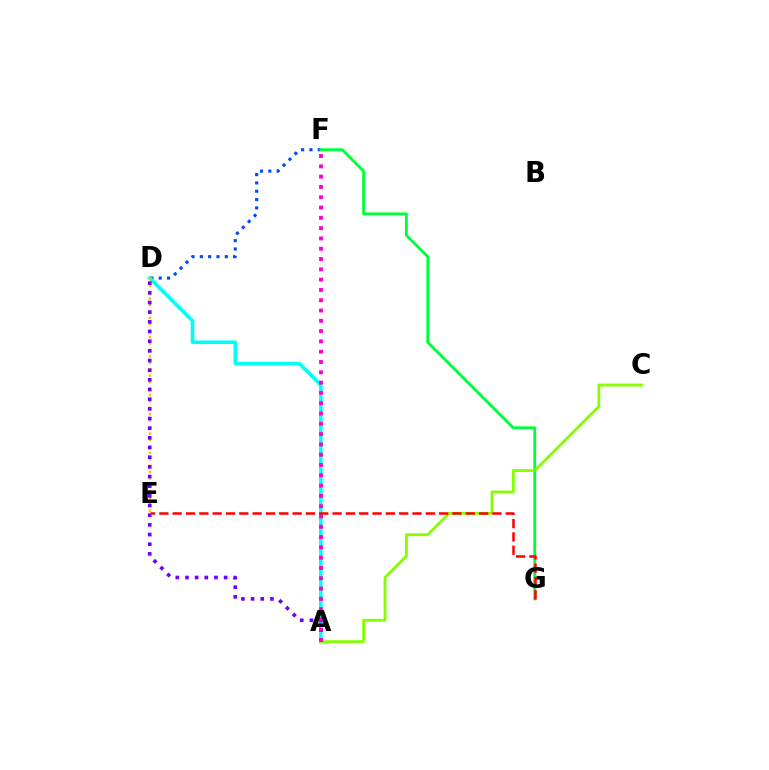{('D', 'F'): [{'color': '#004bff', 'line_style': 'dotted', 'thickness': 2.26}], ('F', 'G'): [{'color': '#00ff39', 'line_style': 'solid', 'thickness': 2.05}], ('A', 'D'): [{'color': '#00fff6', 'line_style': 'solid', 'thickness': 2.6}, {'color': '#7200ff', 'line_style': 'dotted', 'thickness': 2.63}], ('D', 'E'): [{'color': '#ffbd00', 'line_style': 'dotted', 'thickness': 1.75}], ('A', 'C'): [{'color': '#84ff00', 'line_style': 'solid', 'thickness': 2.02}], ('A', 'F'): [{'color': '#ff00cf', 'line_style': 'dotted', 'thickness': 2.8}], ('E', 'G'): [{'color': '#ff0000', 'line_style': 'dashed', 'thickness': 1.81}]}